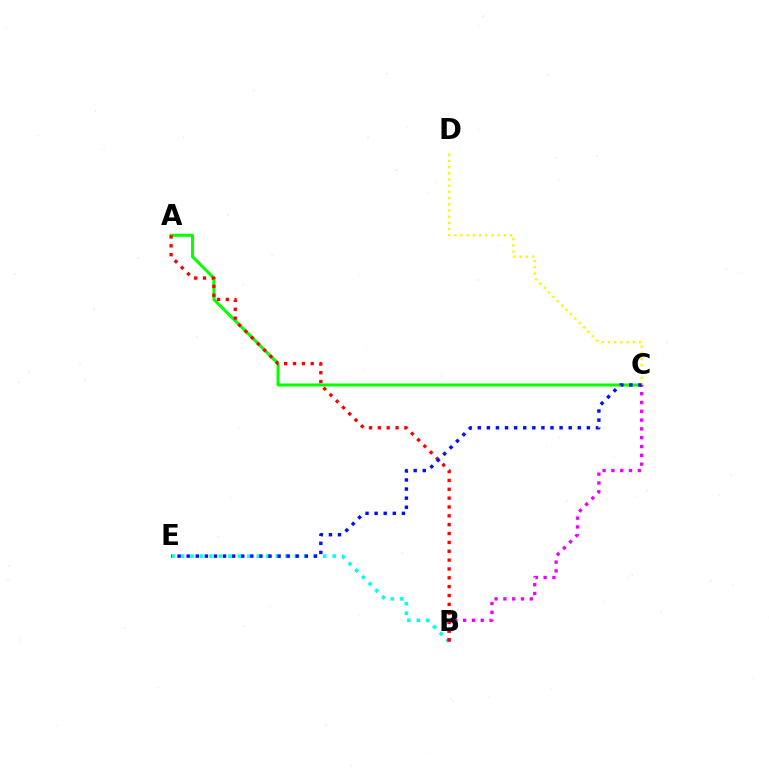{('A', 'C'): [{'color': '#08ff00', 'line_style': 'solid', 'thickness': 2.19}], ('C', 'D'): [{'color': '#fcf500', 'line_style': 'dotted', 'thickness': 1.68}], ('B', 'E'): [{'color': '#00fff6', 'line_style': 'dotted', 'thickness': 2.58}], ('B', 'C'): [{'color': '#ee00ff', 'line_style': 'dotted', 'thickness': 2.39}], ('A', 'B'): [{'color': '#ff0000', 'line_style': 'dotted', 'thickness': 2.41}], ('C', 'E'): [{'color': '#0010ff', 'line_style': 'dotted', 'thickness': 2.47}]}